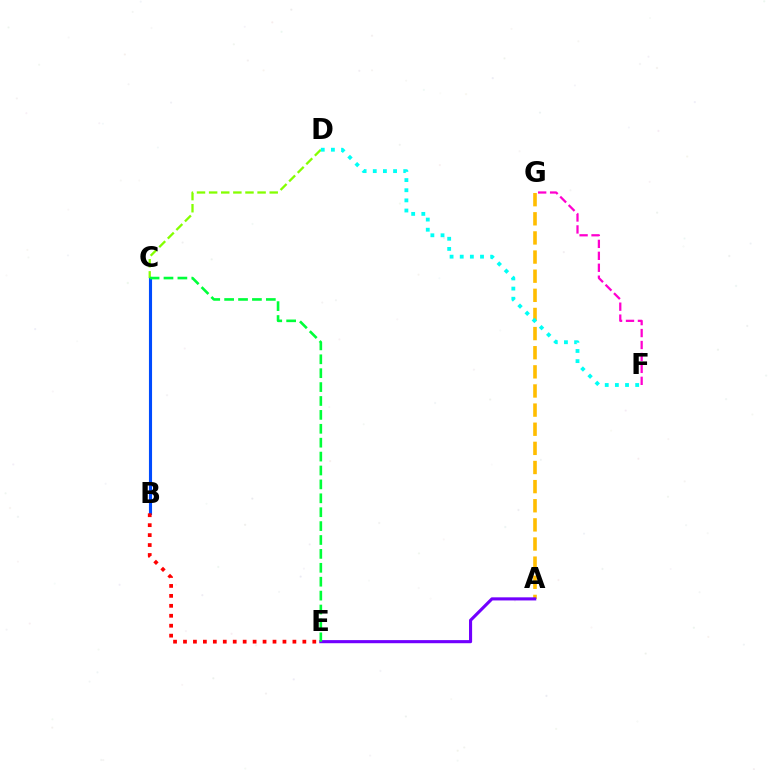{('F', 'G'): [{'color': '#ff00cf', 'line_style': 'dashed', 'thickness': 1.62}], ('A', 'G'): [{'color': '#ffbd00', 'line_style': 'dashed', 'thickness': 2.6}], ('B', 'C'): [{'color': '#004bff', 'line_style': 'solid', 'thickness': 2.24}], ('A', 'E'): [{'color': '#7200ff', 'line_style': 'solid', 'thickness': 2.24}], ('C', 'D'): [{'color': '#84ff00', 'line_style': 'dashed', 'thickness': 1.65}], ('B', 'E'): [{'color': '#ff0000', 'line_style': 'dotted', 'thickness': 2.7}], ('D', 'F'): [{'color': '#00fff6', 'line_style': 'dotted', 'thickness': 2.76}], ('C', 'E'): [{'color': '#00ff39', 'line_style': 'dashed', 'thickness': 1.89}]}